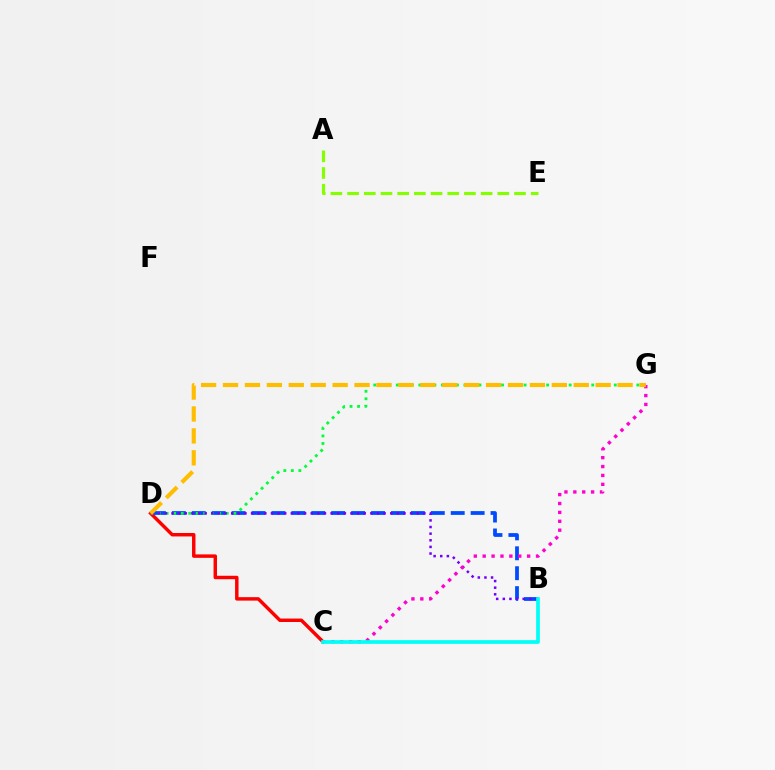{('C', 'D'): [{'color': '#ff0000', 'line_style': 'solid', 'thickness': 2.48}], ('B', 'D'): [{'color': '#004bff', 'line_style': 'dashed', 'thickness': 2.71}, {'color': '#7200ff', 'line_style': 'dotted', 'thickness': 1.8}], ('D', 'G'): [{'color': '#00ff39', 'line_style': 'dotted', 'thickness': 2.04}, {'color': '#ffbd00', 'line_style': 'dashed', 'thickness': 2.98}], ('C', 'G'): [{'color': '#ff00cf', 'line_style': 'dotted', 'thickness': 2.42}], ('B', 'C'): [{'color': '#00fff6', 'line_style': 'solid', 'thickness': 2.67}], ('A', 'E'): [{'color': '#84ff00', 'line_style': 'dashed', 'thickness': 2.27}]}